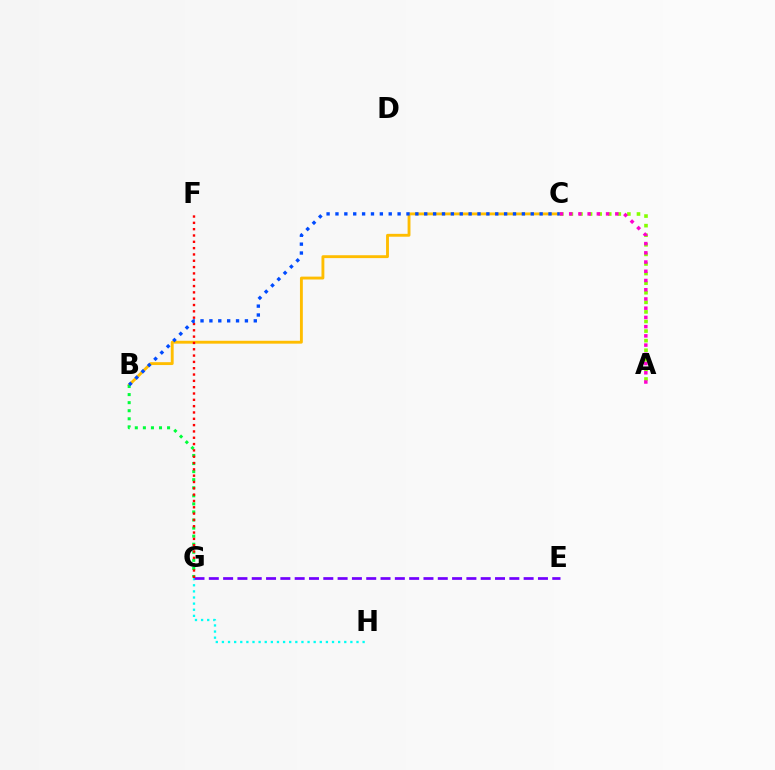{('G', 'H'): [{'color': '#00fff6', 'line_style': 'dotted', 'thickness': 1.66}], ('B', 'C'): [{'color': '#ffbd00', 'line_style': 'solid', 'thickness': 2.07}, {'color': '#004bff', 'line_style': 'dotted', 'thickness': 2.41}], ('A', 'C'): [{'color': '#84ff00', 'line_style': 'dotted', 'thickness': 2.6}, {'color': '#ff00cf', 'line_style': 'dotted', 'thickness': 2.51}], ('B', 'G'): [{'color': '#00ff39', 'line_style': 'dotted', 'thickness': 2.19}], ('E', 'G'): [{'color': '#7200ff', 'line_style': 'dashed', 'thickness': 1.94}], ('F', 'G'): [{'color': '#ff0000', 'line_style': 'dotted', 'thickness': 1.72}]}